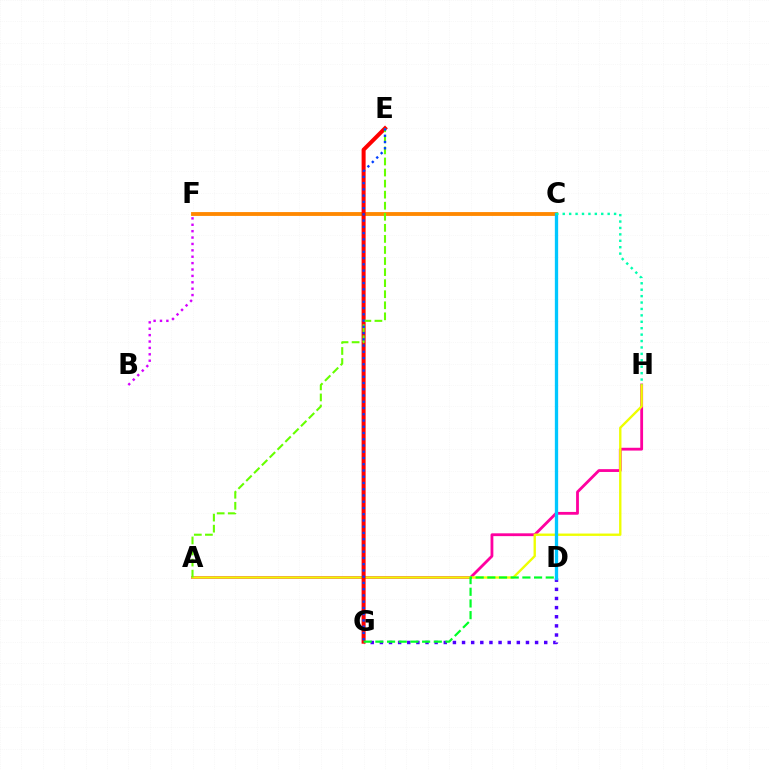{('A', 'H'): [{'color': '#ff00a0', 'line_style': 'solid', 'thickness': 2.03}, {'color': '#eeff00', 'line_style': 'solid', 'thickness': 1.7}], ('B', 'F'): [{'color': '#d600ff', 'line_style': 'dotted', 'thickness': 1.74}], ('D', 'G'): [{'color': '#4f00ff', 'line_style': 'dotted', 'thickness': 2.48}, {'color': '#00ff27', 'line_style': 'dashed', 'thickness': 1.59}], ('C', 'F'): [{'color': '#ff8800', 'line_style': 'solid', 'thickness': 2.77}], ('C', 'D'): [{'color': '#00c7ff', 'line_style': 'solid', 'thickness': 2.38}], ('E', 'G'): [{'color': '#ff0000', 'line_style': 'solid', 'thickness': 2.89}, {'color': '#003fff', 'line_style': 'dotted', 'thickness': 1.7}], ('A', 'E'): [{'color': '#66ff00', 'line_style': 'dashed', 'thickness': 1.5}], ('C', 'H'): [{'color': '#00ffaf', 'line_style': 'dotted', 'thickness': 1.74}]}